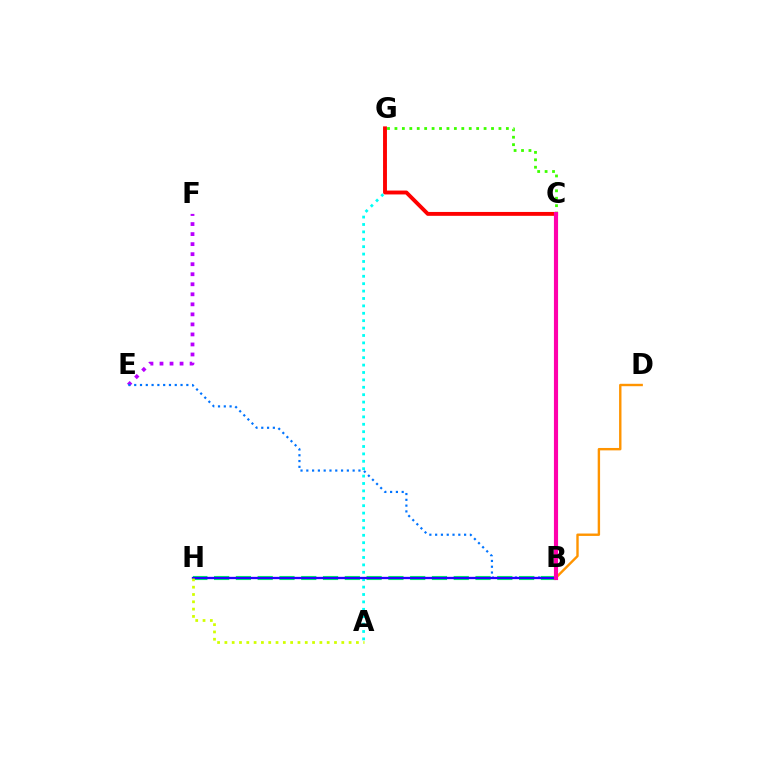{('E', 'F'): [{'color': '#b900ff', 'line_style': 'dotted', 'thickness': 2.73}], ('B', 'E'): [{'color': '#0074ff', 'line_style': 'dotted', 'thickness': 1.57}], ('A', 'G'): [{'color': '#00fff6', 'line_style': 'dotted', 'thickness': 2.01}], ('B', 'H'): [{'color': '#00ff5c', 'line_style': 'dashed', 'thickness': 2.96}, {'color': '#2500ff', 'line_style': 'solid', 'thickness': 1.68}], ('B', 'D'): [{'color': '#ff9400', 'line_style': 'solid', 'thickness': 1.73}], ('C', 'G'): [{'color': '#ff0000', 'line_style': 'solid', 'thickness': 2.8}, {'color': '#3dff00', 'line_style': 'dotted', 'thickness': 2.02}], ('A', 'H'): [{'color': '#d1ff00', 'line_style': 'dotted', 'thickness': 1.99}], ('B', 'C'): [{'color': '#ff00ac', 'line_style': 'solid', 'thickness': 2.98}]}